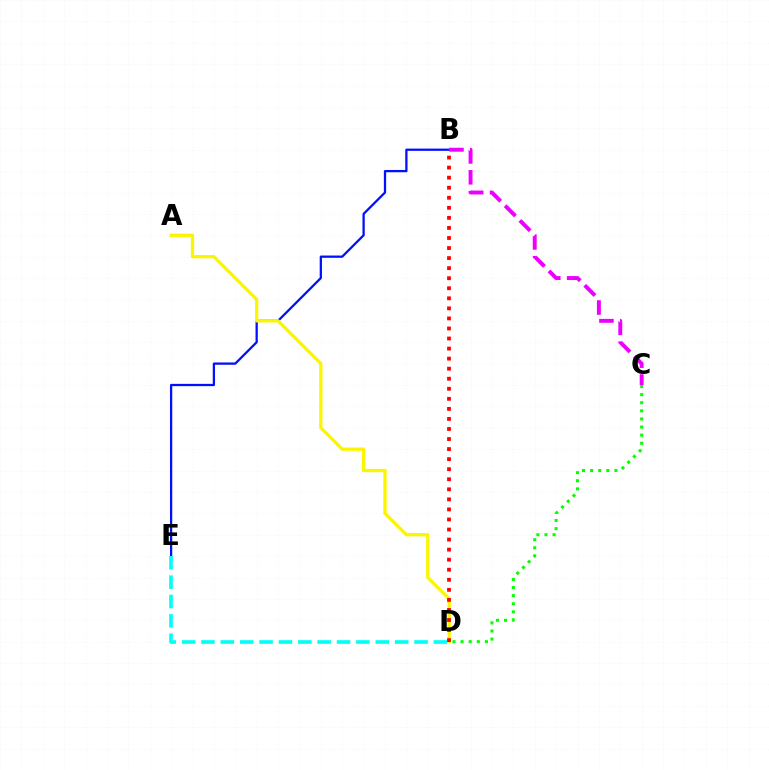{('B', 'E'): [{'color': '#0010ff', 'line_style': 'solid', 'thickness': 1.63}], ('C', 'D'): [{'color': '#08ff00', 'line_style': 'dotted', 'thickness': 2.2}], ('A', 'D'): [{'color': '#fcf500', 'line_style': 'solid', 'thickness': 2.38}], ('D', 'E'): [{'color': '#00fff6', 'line_style': 'dashed', 'thickness': 2.63}], ('B', 'D'): [{'color': '#ff0000', 'line_style': 'dotted', 'thickness': 2.73}], ('B', 'C'): [{'color': '#ee00ff', 'line_style': 'dashed', 'thickness': 2.83}]}